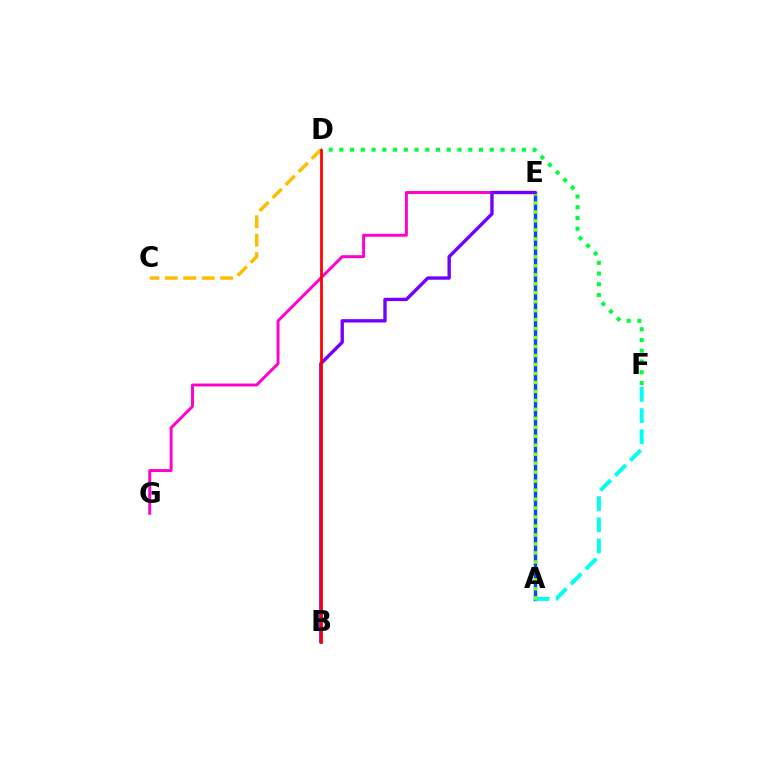{('E', 'G'): [{'color': '#ff00cf', 'line_style': 'solid', 'thickness': 2.12}], ('C', 'D'): [{'color': '#ffbd00', 'line_style': 'dashed', 'thickness': 2.5}], ('A', 'E'): [{'color': '#004bff', 'line_style': 'solid', 'thickness': 2.48}, {'color': '#84ff00', 'line_style': 'dotted', 'thickness': 2.44}], ('A', 'F'): [{'color': '#00fff6', 'line_style': 'dashed', 'thickness': 2.87}], ('D', 'F'): [{'color': '#00ff39', 'line_style': 'dotted', 'thickness': 2.92}], ('B', 'E'): [{'color': '#7200ff', 'line_style': 'solid', 'thickness': 2.42}], ('B', 'D'): [{'color': '#ff0000', 'line_style': 'solid', 'thickness': 1.98}]}